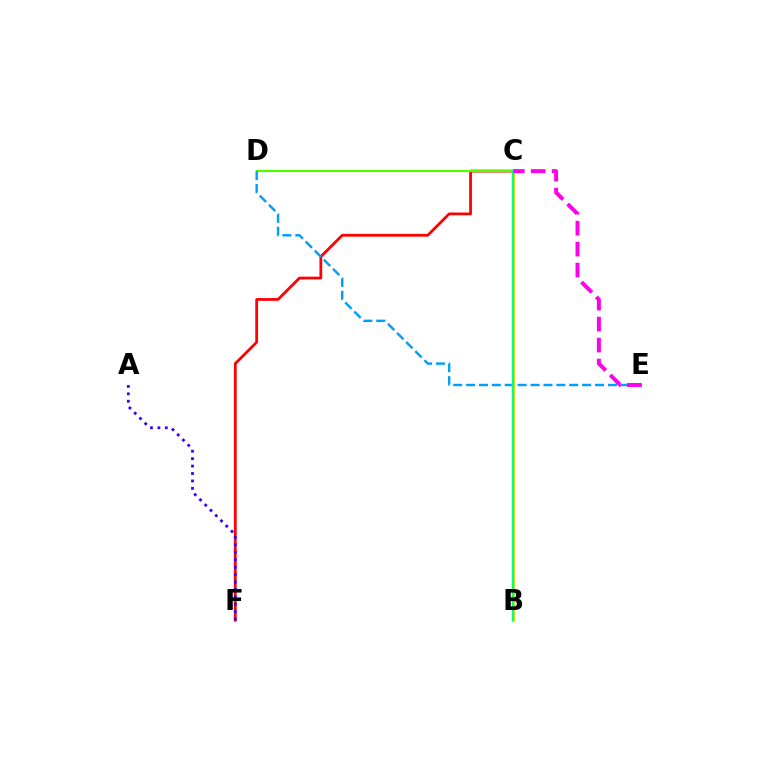{('C', 'F'): [{'color': '#ff0000', 'line_style': 'solid', 'thickness': 2.0}], ('C', 'D'): [{'color': '#4fff00', 'line_style': 'solid', 'thickness': 1.58}], ('D', 'E'): [{'color': '#009eff', 'line_style': 'dashed', 'thickness': 1.75}], ('B', 'C'): [{'color': '#ffd500', 'line_style': 'solid', 'thickness': 2.37}, {'color': '#00ff86', 'line_style': 'solid', 'thickness': 1.73}], ('A', 'F'): [{'color': '#3700ff', 'line_style': 'dotted', 'thickness': 2.02}], ('C', 'E'): [{'color': '#ff00ed', 'line_style': 'dashed', 'thickness': 2.85}]}